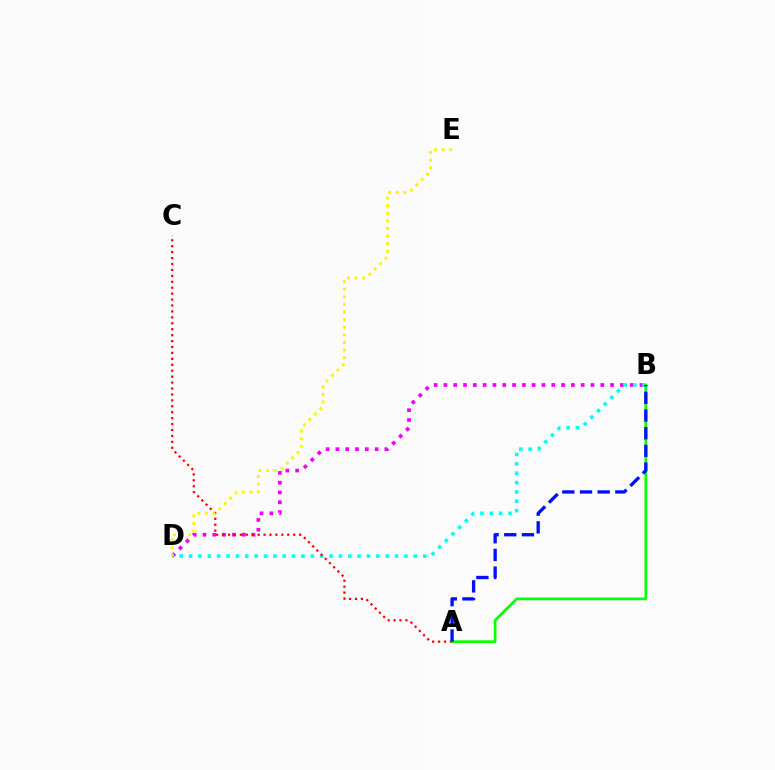{('B', 'D'): [{'color': '#ee00ff', 'line_style': 'dotted', 'thickness': 2.66}, {'color': '#00fff6', 'line_style': 'dotted', 'thickness': 2.54}], ('A', 'C'): [{'color': '#ff0000', 'line_style': 'dotted', 'thickness': 1.61}], ('D', 'E'): [{'color': '#fcf500', 'line_style': 'dotted', 'thickness': 2.07}], ('A', 'B'): [{'color': '#08ff00', 'line_style': 'solid', 'thickness': 1.93}, {'color': '#0010ff', 'line_style': 'dashed', 'thickness': 2.4}]}